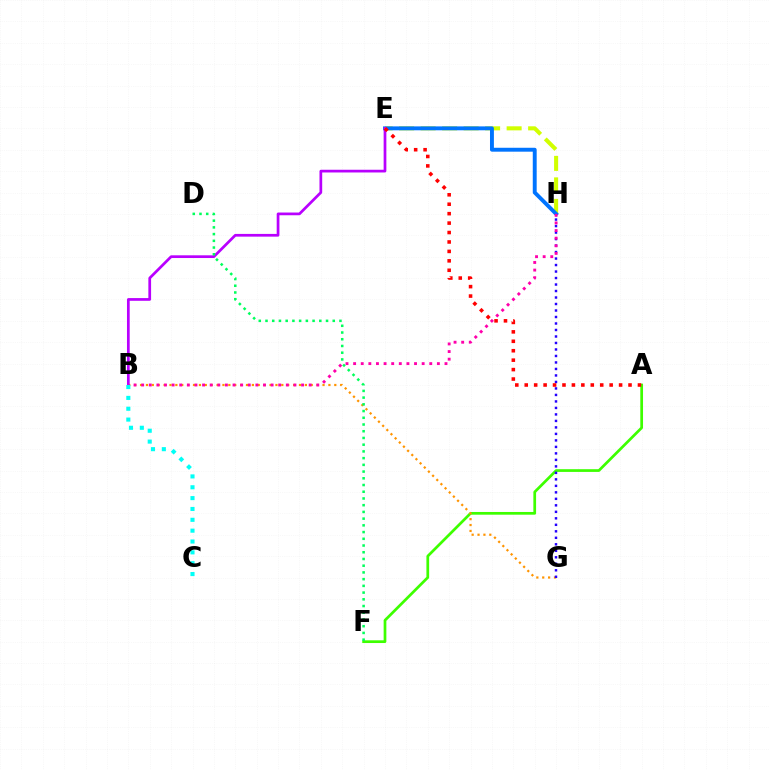{('A', 'F'): [{'color': '#3dff00', 'line_style': 'solid', 'thickness': 1.96}], ('B', 'G'): [{'color': '#ff9400', 'line_style': 'dotted', 'thickness': 1.6}], ('E', 'H'): [{'color': '#d1ff00', 'line_style': 'dashed', 'thickness': 2.92}, {'color': '#0074ff', 'line_style': 'solid', 'thickness': 2.81}], ('G', 'H'): [{'color': '#2500ff', 'line_style': 'dotted', 'thickness': 1.76}], ('B', 'E'): [{'color': '#b900ff', 'line_style': 'solid', 'thickness': 1.96}], ('A', 'E'): [{'color': '#ff0000', 'line_style': 'dotted', 'thickness': 2.56}], ('D', 'F'): [{'color': '#00ff5c', 'line_style': 'dotted', 'thickness': 1.83}], ('B', 'H'): [{'color': '#ff00ac', 'line_style': 'dotted', 'thickness': 2.07}], ('B', 'C'): [{'color': '#00fff6', 'line_style': 'dotted', 'thickness': 2.95}]}